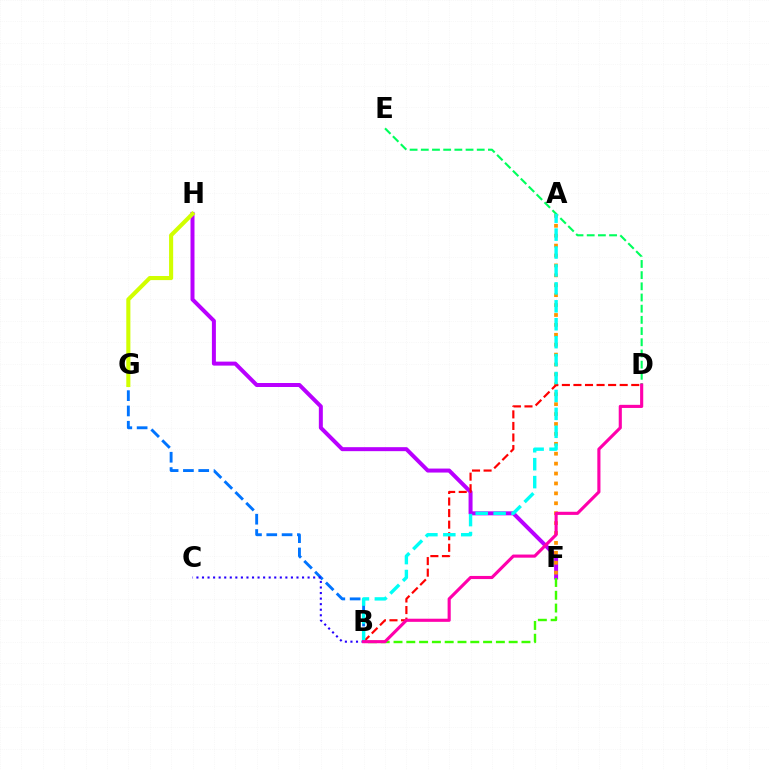{('B', 'G'): [{'color': '#0074ff', 'line_style': 'dashed', 'thickness': 2.08}], ('D', 'E'): [{'color': '#00ff5c', 'line_style': 'dashed', 'thickness': 1.52}], ('F', 'H'): [{'color': '#b900ff', 'line_style': 'solid', 'thickness': 2.87}], ('A', 'F'): [{'color': '#ff9400', 'line_style': 'dotted', 'thickness': 2.69}], ('B', 'D'): [{'color': '#ff0000', 'line_style': 'dashed', 'thickness': 1.57}, {'color': '#ff00ac', 'line_style': 'solid', 'thickness': 2.25}], ('B', 'F'): [{'color': '#3dff00', 'line_style': 'dashed', 'thickness': 1.74}], ('A', 'B'): [{'color': '#00fff6', 'line_style': 'dashed', 'thickness': 2.44}], ('B', 'C'): [{'color': '#2500ff', 'line_style': 'dotted', 'thickness': 1.51}], ('G', 'H'): [{'color': '#d1ff00', 'line_style': 'solid', 'thickness': 2.95}]}